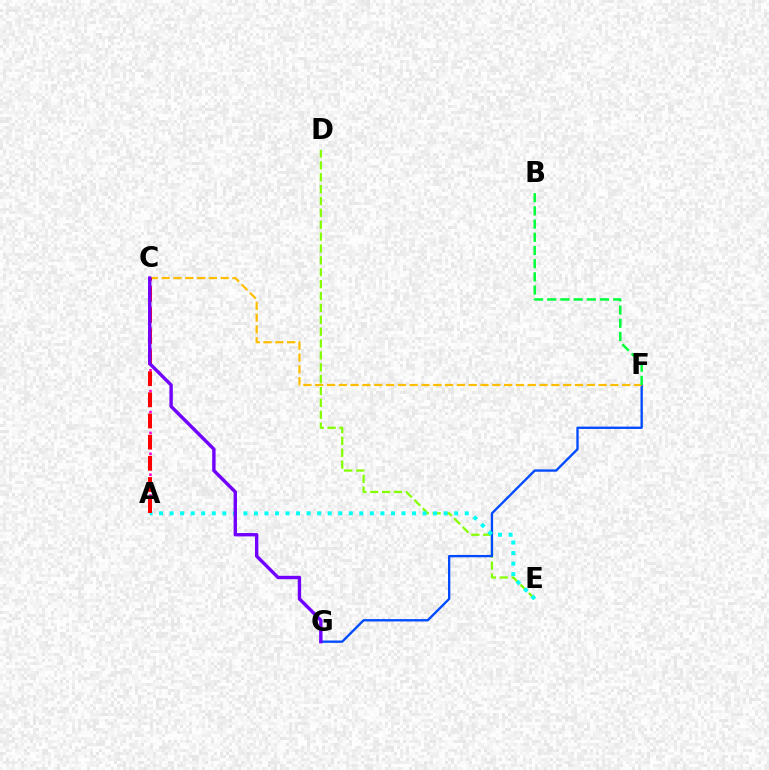{('D', 'E'): [{'color': '#84ff00', 'line_style': 'dashed', 'thickness': 1.61}], ('A', 'C'): [{'color': '#ff00cf', 'line_style': 'dotted', 'thickness': 1.89}, {'color': '#ff0000', 'line_style': 'dashed', 'thickness': 2.87}], ('F', 'G'): [{'color': '#004bff', 'line_style': 'solid', 'thickness': 1.68}], ('A', 'E'): [{'color': '#00fff6', 'line_style': 'dotted', 'thickness': 2.86}], ('C', 'F'): [{'color': '#ffbd00', 'line_style': 'dashed', 'thickness': 1.6}], ('B', 'F'): [{'color': '#00ff39', 'line_style': 'dashed', 'thickness': 1.79}], ('C', 'G'): [{'color': '#7200ff', 'line_style': 'solid', 'thickness': 2.43}]}